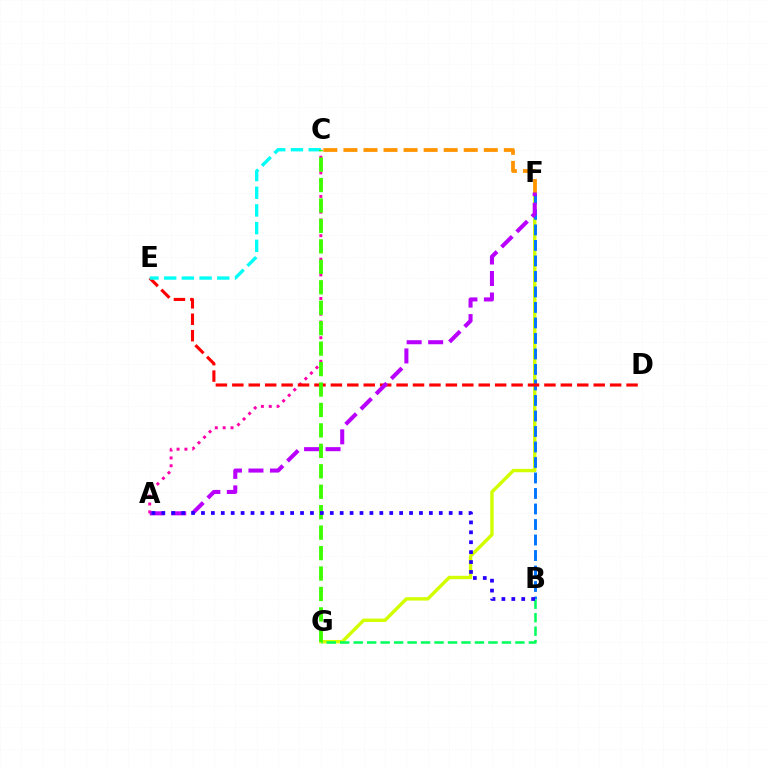{('F', 'G'): [{'color': '#d1ff00', 'line_style': 'solid', 'thickness': 2.44}], ('B', 'F'): [{'color': '#0074ff', 'line_style': 'dashed', 'thickness': 2.11}], ('A', 'C'): [{'color': '#ff00ac', 'line_style': 'dotted', 'thickness': 2.13}], ('B', 'G'): [{'color': '#00ff5c', 'line_style': 'dashed', 'thickness': 1.83}], ('C', 'F'): [{'color': '#ff9400', 'line_style': 'dashed', 'thickness': 2.72}], ('D', 'E'): [{'color': '#ff0000', 'line_style': 'dashed', 'thickness': 2.23}], ('A', 'F'): [{'color': '#b900ff', 'line_style': 'dashed', 'thickness': 2.92}], ('C', 'E'): [{'color': '#00fff6', 'line_style': 'dashed', 'thickness': 2.4}], ('C', 'G'): [{'color': '#3dff00', 'line_style': 'dashed', 'thickness': 2.78}], ('A', 'B'): [{'color': '#2500ff', 'line_style': 'dotted', 'thickness': 2.69}]}